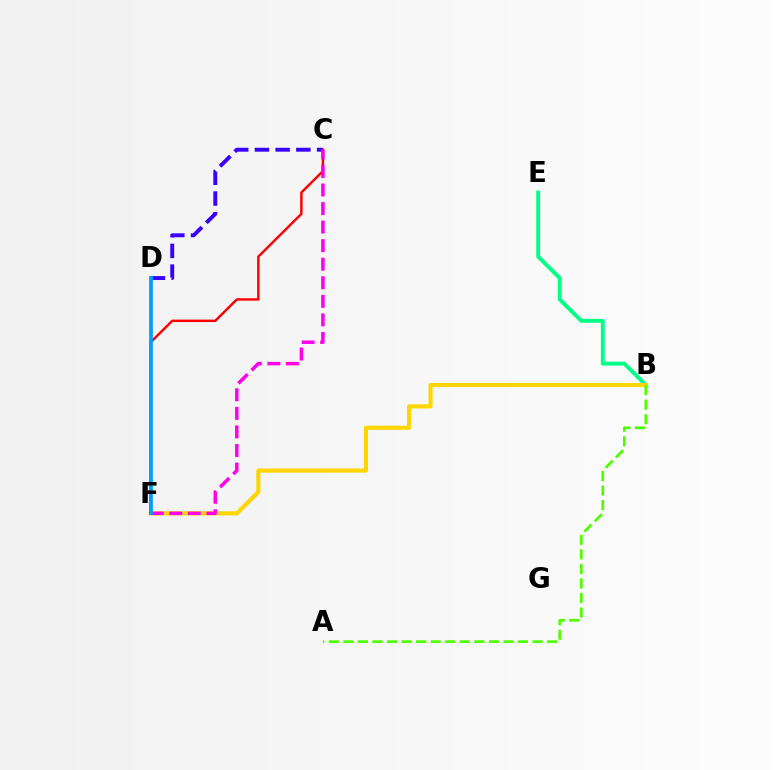{('B', 'E'): [{'color': '#00ff86', 'line_style': 'solid', 'thickness': 2.8}], ('B', 'F'): [{'color': '#ffd500', 'line_style': 'solid', 'thickness': 2.95}], ('A', 'B'): [{'color': '#4fff00', 'line_style': 'dashed', 'thickness': 1.98}], ('C', 'D'): [{'color': '#3700ff', 'line_style': 'dashed', 'thickness': 2.81}], ('C', 'F'): [{'color': '#ff0000', 'line_style': 'solid', 'thickness': 1.76}, {'color': '#ff00ed', 'line_style': 'dashed', 'thickness': 2.52}], ('D', 'F'): [{'color': '#009eff', 'line_style': 'solid', 'thickness': 2.69}]}